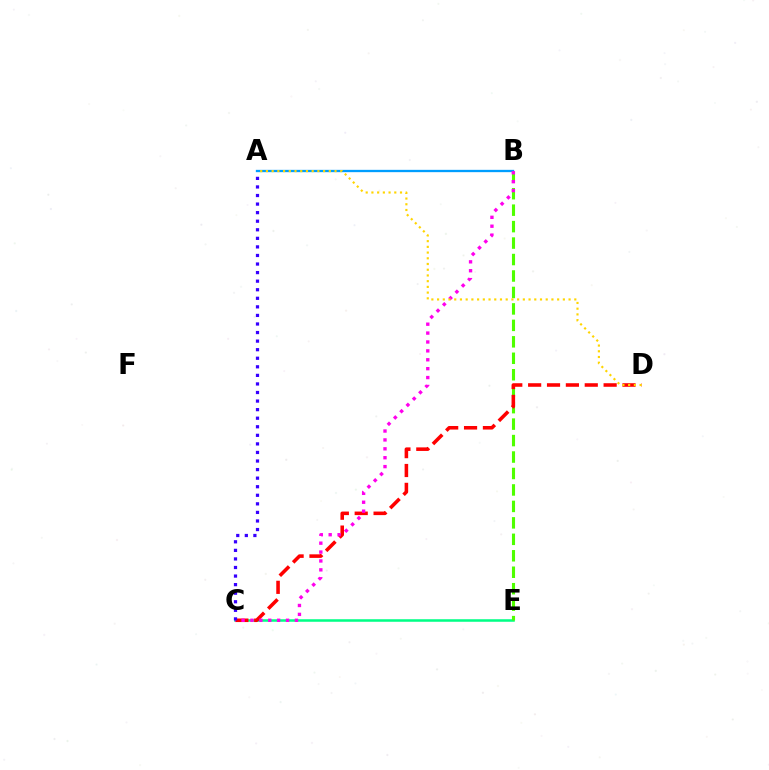{('A', 'B'): [{'color': '#009eff', 'line_style': 'solid', 'thickness': 1.67}], ('C', 'E'): [{'color': '#00ff86', 'line_style': 'solid', 'thickness': 1.82}], ('B', 'E'): [{'color': '#4fff00', 'line_style': 'dashed', 'thickness': 2.24}], ('C', 'D'): [{'color': '#ff0000', 'line_style': 'dashed', 'thickness': 2.56}], ('B', 'C'): [{'color': '#ff00ed', 'line_style': 'dotted', 'thickness': 2.42}], ('A', 'D'): [{'color': '#ffd500', 'line_style': 'dotted', 'thickness': 1.55}], ('A', 'C'): [{'color': '#3700ff', 'line_style': 'dotted', 'thickness': 2.33}]}